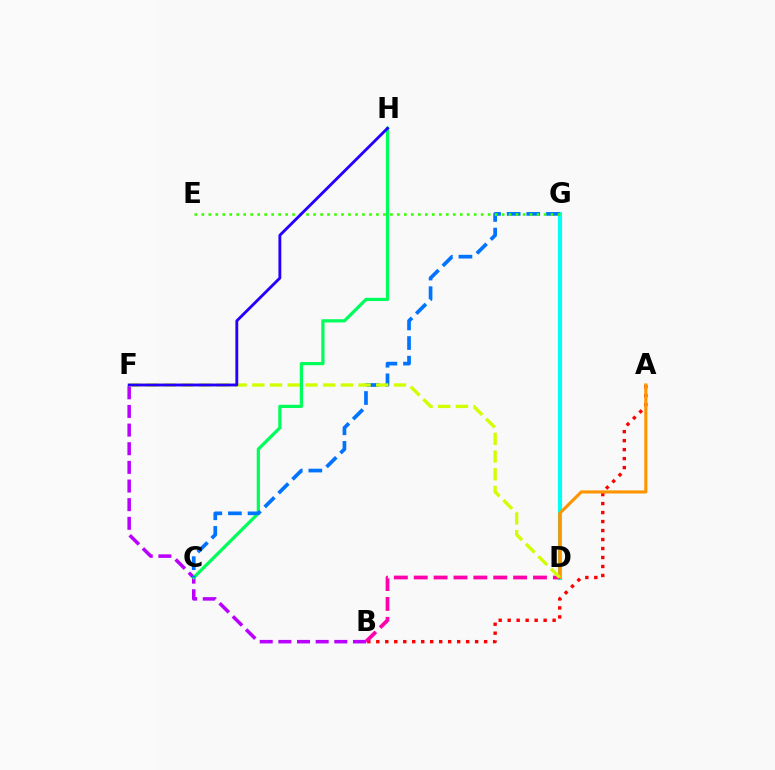{('A', 'B'): [{'color': '#ff0000', 'line_style': 'dotted', 'thickness': 2.44}], ('D', 'G'): [{'color': '#00fff6', 'line_style': 'solid', 'thickness': 2.98}], ('B', 'F'): [{'color': '#b900ff', 'line_style': 'dashed', 'thickness': 2.53}], ('A', 'D'): [{'color': '#ff9400', 'line_style': 'solid', 'thickness': 2.24}], ('C', 'H'): [{'color': '#00ff5c', 'line_style': 'solid', 'thickness': 2.33}], ('C', 'G'): [{'color': '#0074ff', 'line_style': 'dashed', 'thickness': 2.66}], ('B', 'D'): [{'color': '#ff00ac', 'line_style': 'dashed', 'thickness': 2.7}], ('D', 'F'): [{'color': '#d1ff00', 'line_style': 'dashed', 'thickness': 2.41}], ('E', 'G'): [{'color': '#3dff00', 'line_style': 'dotted', 'thickness': 1.9}], ('F', 'H'): [{'color': '#2500ff', 'line_style': 'solid', 'thickness': 2.06}]}